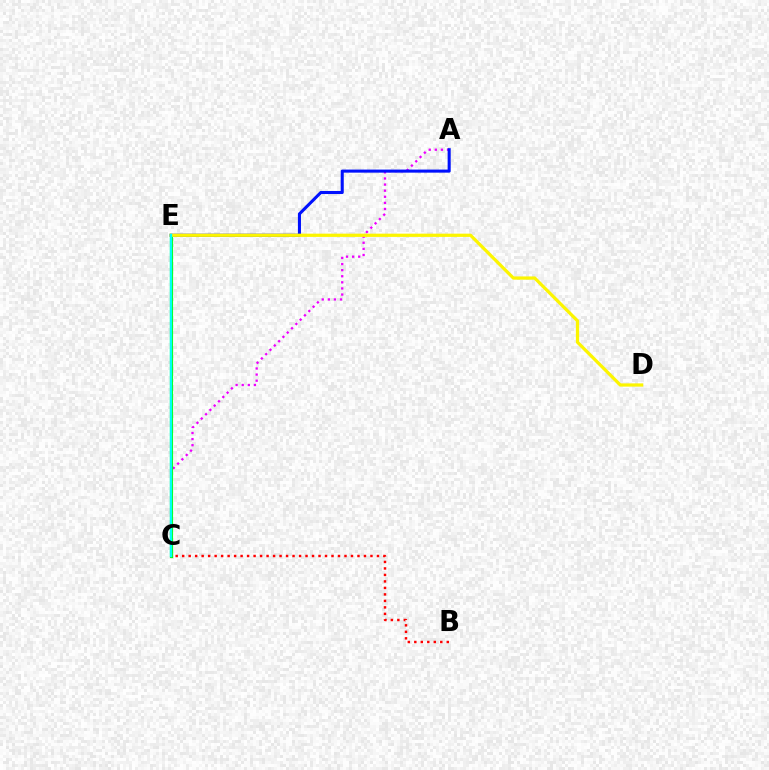{('B', 'C'): [{'color': '#ff0000', 'line_style': 'dotted', 'thickness': 1.76}], ('A', 'C'): [{'color': '#ee00ff', 'line_style': 'dotted', 'thickness': 1.66}], ('C', 'E'): [{'color': '#08ff00', 'line_style': 'solid', 'thickness': 2.27}, {'color': '#00fff6', 'line_style': 'solid', 'thickness': 1.74}], ('A', 'E'): [{'color': '#0010ff', 'line_style': 'solid', 'thickness': 2.21}], ('D', 'E'): [{'color': '#fcf500', 'line_style': 'solid', 'thickness': 2.33}]}